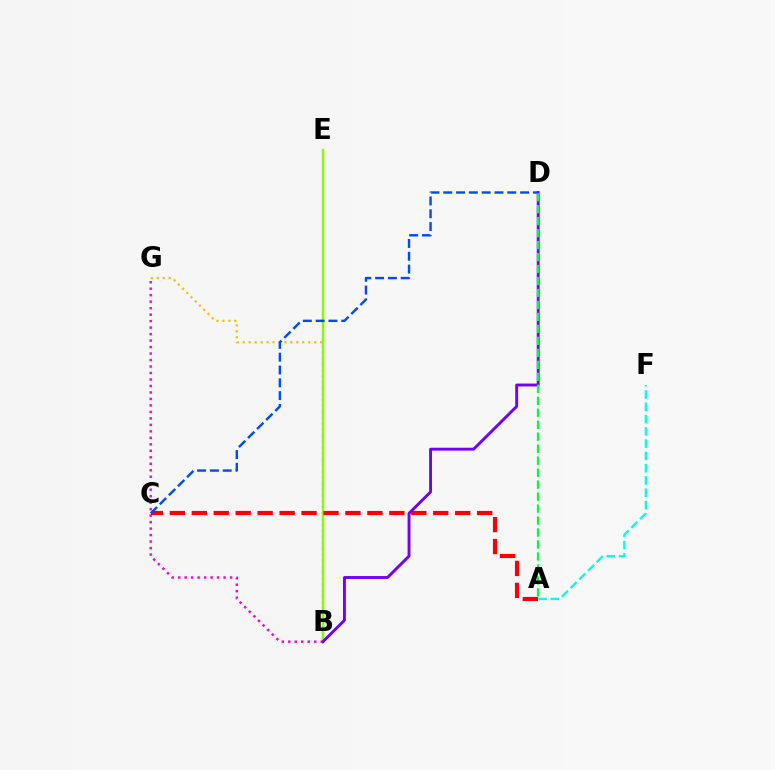{('A', 'F'): [{'color': '#00fff6', 'line_style': 'dashed', 'thickness': 1.67}], ('B', 'G'): [{'color': '#ff00cf', 'line_style': 'dotted', 'thickness': 1.76}, {'color': '#ffbd00', 'line_style': 'dotted', 'thickness': 1.62}], ('B', 'E'): [{'color': '#84ff00', 'line_style': 'solid', 'thickness': 1.75}], ('A', 'C'): [{'color': '#ff0000', 'line_style': 'dashed', 'thickness': 2.98}], ('B', 'D'): [{'color': '#7200ff', 'line_style': 'solid', 'thickness': 2.08}], ('A', 'D'): [{'color': '#00ff39', 'line_style': 'dashed', 'thickness': 1.63}], ('C', 'D'): [{'color': '#004bff', 'line_style': 'dashed', 'thickness': 1.74}]}